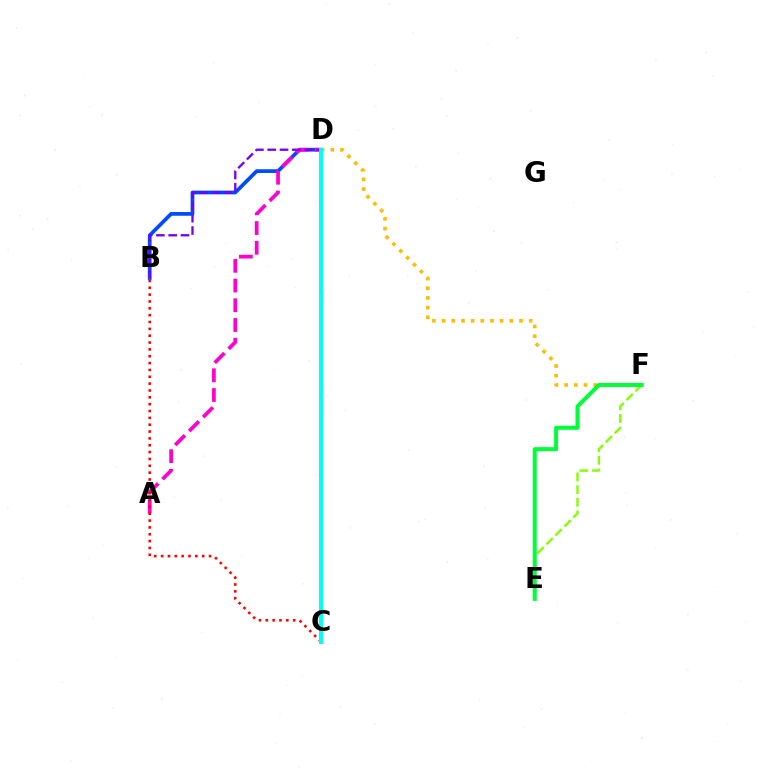{('D', 'F'): [{'color': '#ffbd00', 'line_style': 'dotted', 'thickness': 2.63}], ('B', 'D'): [{'color': '#004bff', 'line_style': 'solid', 'thickness': 2.69}, {'color': '#7200ff', 'line_style': 'dashed', 'thickness': 1.67}], ('E', 'F'): [{'color': '#84ff00', 'line_style': 'dashed', 'thickness': 1.72}, {'color': '#00ff39', 'line_style': 'solid', 'thickness': 2.9}], ('A', 'D'): [{'color': '#ff00cf', 'line_style': 'dashed', 'thickness': 2.68}], ('B', 'C'): [{'color': '#ff0000', 'line_style': 'dotted', 'thickness': 1.86}], ('C', 'D'): [{'color': '#00fff6', 'line_style': 'solid', 'thickness': 2.86}]}